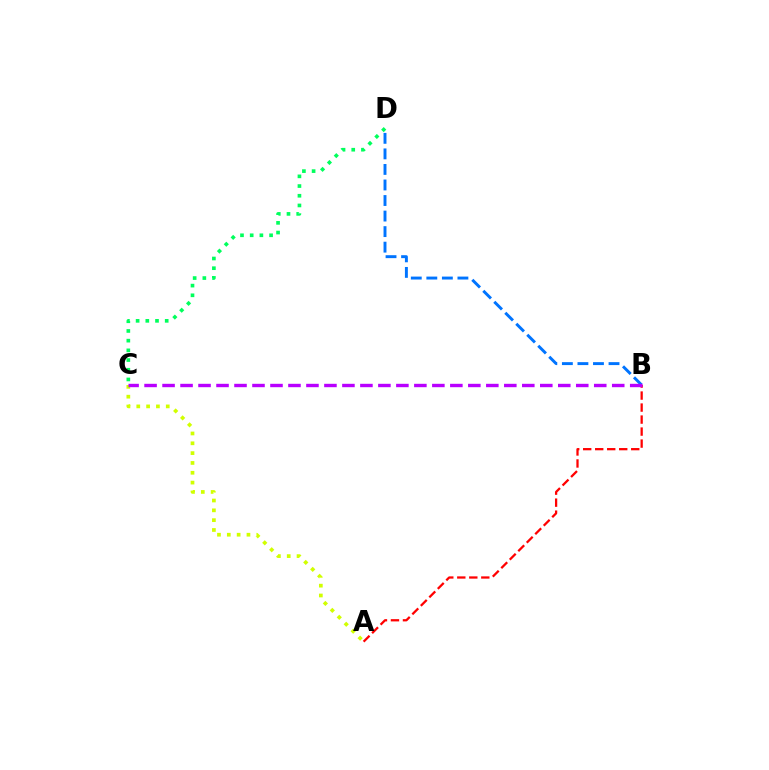{('B', 'D'): [{'color': '#0074ff', 'line_style': 'dashed', 'thickness': 2.11}], ('C', 'D'): [{'color': '#00ff5c', 'line_style': 'dotted', 'thickness': 2.64}], ('A', 'B'): [{'color': '#ff0000', 'line_style': 'dashed', 'thickness': 1.63}], ('A', 'C'): [{'color': '#d1ff00', 'line_style': 'dotted', 'thickness': 2.67}], ('B', 'C'): [{'color': '#b900ff', 'line_style': 'dashed', 'thickness': 2.44}]}